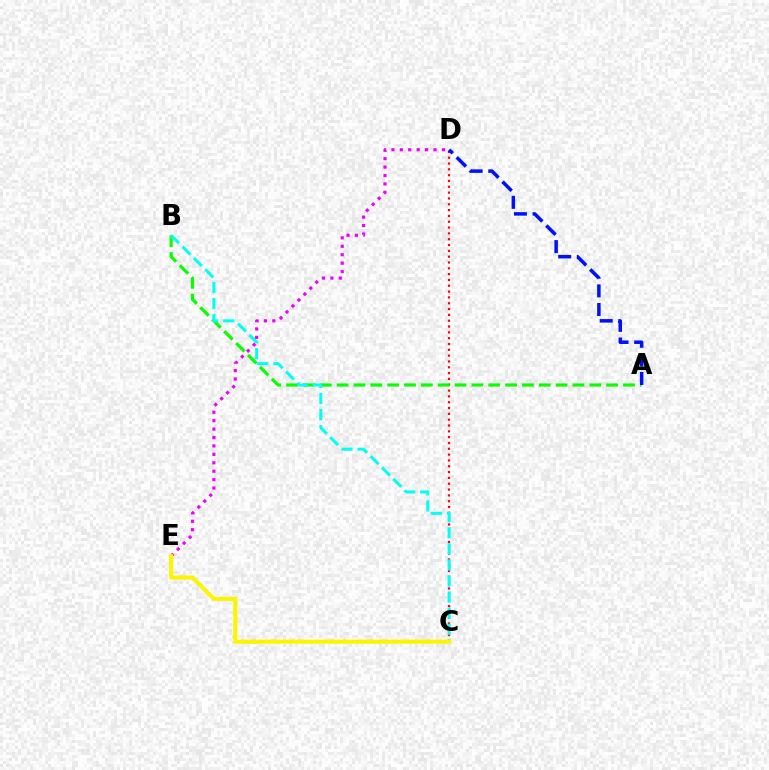{('C', 'D'): [{'color': '#ff0000', 'line_style': 'dotted', 'thickness': 1.58}], ('A', 'B'): [{'color': '#08ff00', 'line_style': 'dashed', 'thickness': 2.29}], ('B', 'C'): [{'color': '#00fff6', 'line_style': 'dashed', 'thickness': 2.18}], ('A', 'D'): [{'color': '#0010ff', 'line_style': 'dashed', 'thickness': 2.53}], ('D', 'E'): [{'color': '#ee00ff', 'line_style': 'dotted', 'thickness': 2.29}], ('C', 'E'): [{'color': '#fcf500', 'line_style': 'solid', 'thickness': 2.94}]}